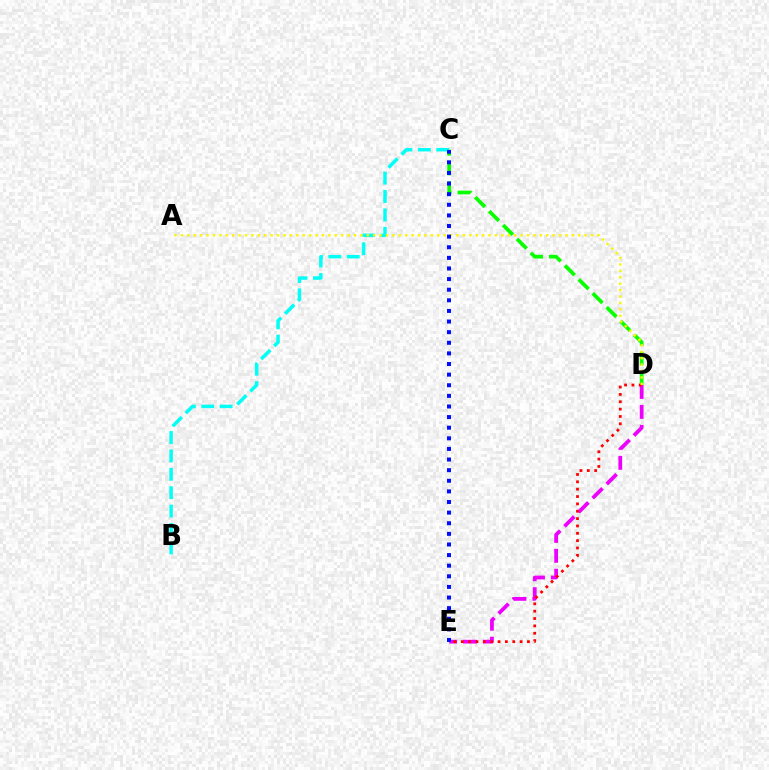{('B', 'C'): [{'color': '#00fff6', 'line_style': 'dashed', 'thickness': 2.5}], ('D', 'E'): [{'color': '#ee00ff', 'line_style': 'dashed', 'thickness': 2.71}, {'color': '#ff0000', 'line_style': 'dotted', 'thickness': 2.0}], ('C', 'D'): [{'color': '#08ff00', 'line_style': 'dashed', 'thickness': 2.67}], ('A', 'D'): [{'color': '#fcf500', 'line_style': 'dotted', 'thickness': 1.74}], ('C', 'E'): [{'color': '#0010ff', 'line_style': 'dotted', 'thickness': 2.88}]}